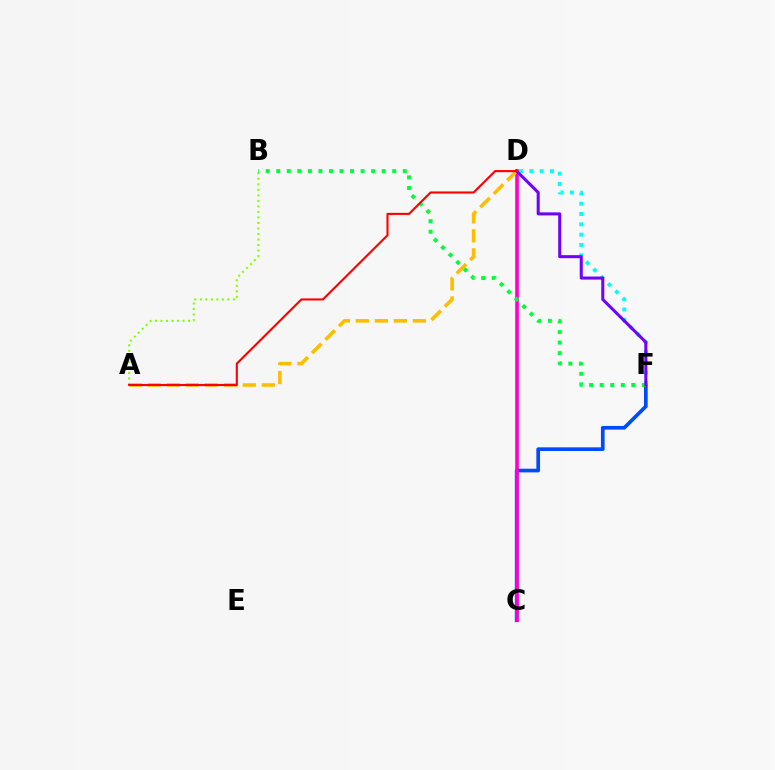{('A', 'B'): [{'color': '#84ff00', 'line_style': 'dotted', 'thickness': 1.5}], ('C', 'F'): [{'color': '#004bff', 'line_style': 'solid', 'thickness': 2.65}], ('D', 'F'): [{'color': '#00fff6', 'line_style': 'dotted', 'thickness': 2.8}, {'color': '#7200ff', 'line_style': 'solid', 'thickness': 2.19}], ('C', 'D'): [{'color': '#ff00cf', 'line_style': 'solid', 'thickness': 2.6}], ('B', 'F'): [{'color': '#00ff39', 'line_style': 'dotted', 'thickness': 2.86}], ('A', 'D'): [{'color': '#ffbd00', 'line_style': 'dashed', 'thickness': 2.58}, {'color': '#ff0000', 'line_style': 'solid', 'thickness': 1.51}]}